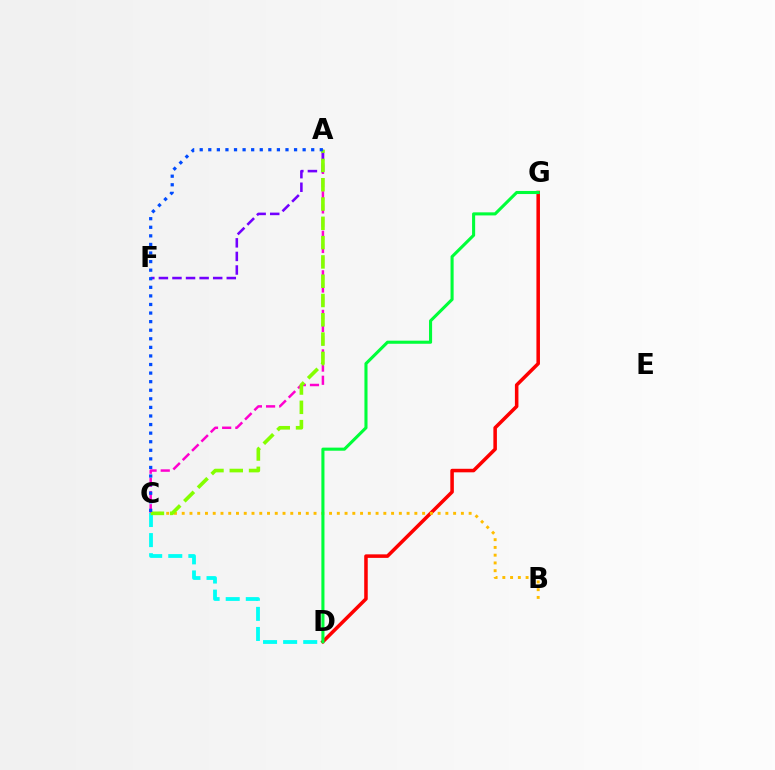{('D', 'G'): [{'color': '#ff0000', 'line_style': 'solid', 'thickness': 2.54}, {'color': '#00ff39', 'line_style': 'solid', 'thickness': 2.22}], ('B', 'C'): [{'color': '#ffbd00', 'line_style': 'dotted', 'thickness': 2.11}], ('A', 'C'): [{'color': '#ff00cf', 'line_style': 'dashed', 'thickness': 1.79}, {'color': '#84ff00', 'line_style': 'dashed', 'thickness': 2.62}, {'color': '#004bff', 'line_style': 'dotted', 'thickness': 2.33}], ('A', 'F'): [{'color': '#7200ff', 'line_style': 'dashed', 'thickness': 1.84}], ('C', 'D'): [{'color': '#00fff6', 'line_style': 'dashed', 'thickness': 2.73}]}